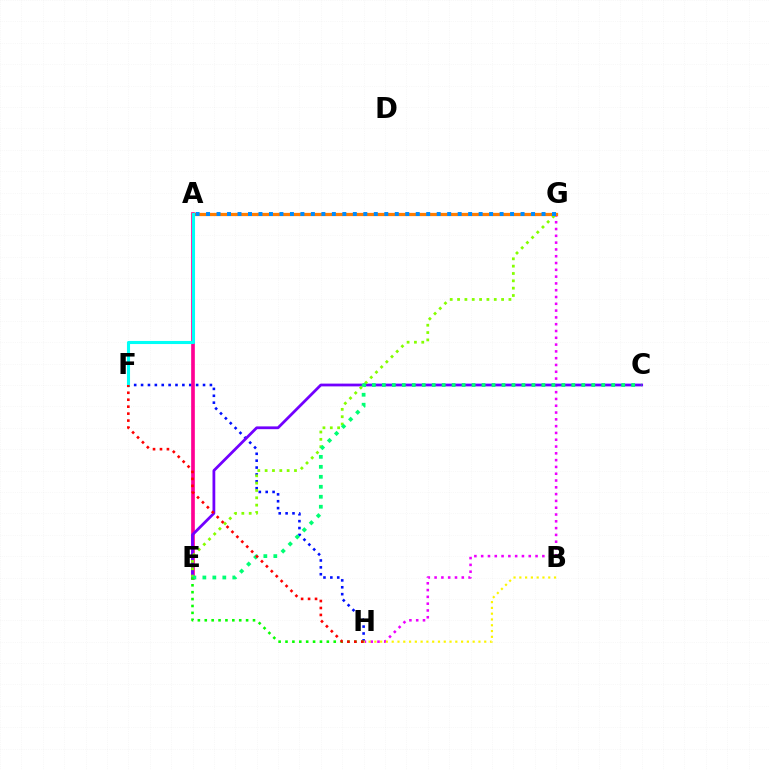{('G', 'H'): [{'color': '#ee00ff', 'line_style': 'dotted', 'thickness': 1.85}], ('F', 'H'): [{'color': '#0010ff', 'line_style': 'dotted', 'thickness': 1.87}, {'color': '#ff0000', 'line_style': 'dotted', 'thickness': 1.89}], ('A', 'E'): [{'color': '#ff0094', 'line_style': 'solid', 'thickness': 2.64}], ('A', 'G'): [{'color': '#ff7c00', 'line_style': 'solid', 'thickness': 2.34}, {'color': '#008cff', 'line_style': 'dotted', 'thickness': 2.85}], ('B', 'H'): [{'color': '#fcf500', 'line_style': 'dotted', 'thickness': 1.57}], ('C', 'E'): [{'color': '#7200ff', 'line_style': 'solid', 'thickness': 2.0}, {'color': '#00ff74', 'line_style': 'dotted', 'thickness': 2.71}], ('E', 'G'): [{'color': '#84ff00', 'line_style': 'dotted', 'thickness': 1.99}], ('A', 'F'): [{'color': '#00fff6', 'line_style': 'solid', 'thickness': 2.22}], ('E', 'H'): [{'color': '#08ff00', 'line_style': 'dotted', 'thickness': 1.87}]}